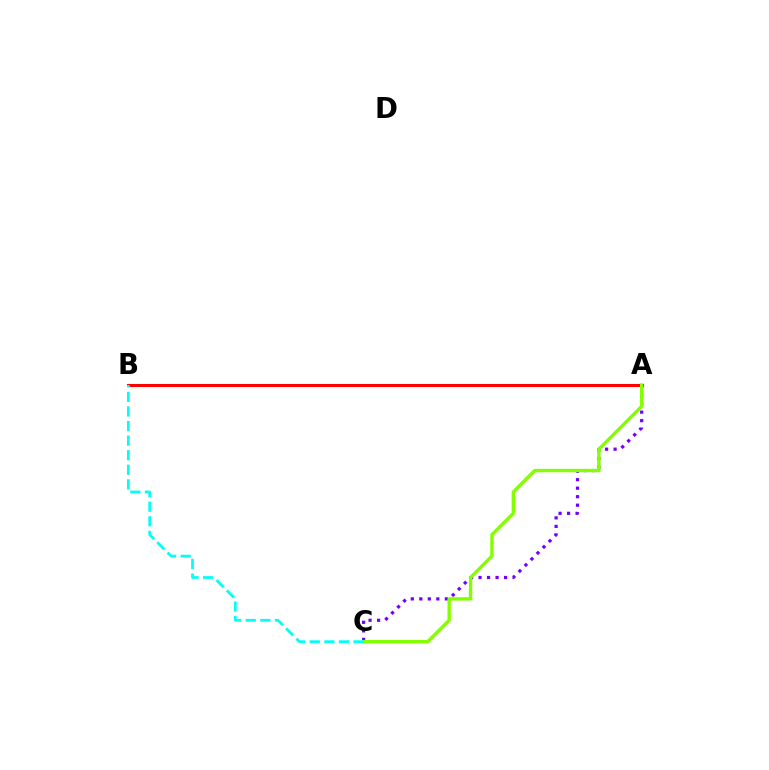{('A', 'C'): [{'color': '#7200ff', 'line_style': 'dotted', 'thickness': 2.31}, {'color': '#84ff00', 'line_style': 'solid', 'thickness': 2.44}], ('A', 'B'): [{'color': '#ff0000', 'line_style': 'solid', 'thickness': 2.19}], ('B', 'C'): [{'color': '#00fff6', 'line_style': 'dashed', 'thickness': 1.98}]}